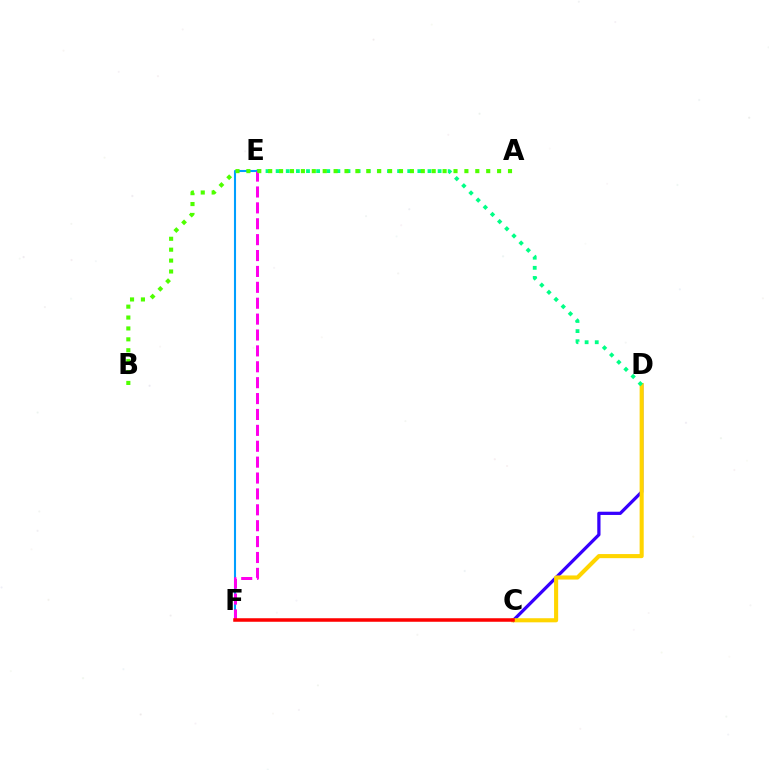{('C', 'D'): [{'color': '#3700ff', 'line_style': 'solid', 'thickness': 2.33}, {'color': '#ffd500', 'line_style': 'solid', 'thickness': 2.95}], ('D', 'E'): [{'color': '#00ff86', 'line_style': 'dotted', 'thickness': 2.75}], ('E', 'F'): [{'color': '#009eff', 'line_style': 'solid', 'thickness': 1.51}, {'color': '#ff00ed', 'line_style': 'dashed', 'thickness': 2.16}], ('A', 'B'): [{'color': '#4fff00', 'line_style': 'dotted', 'thickness': 2.96}], ('C', 'F'): [{'color': '#ff0000', 'line_style': 'solid', 'thickness': 2.54}]}